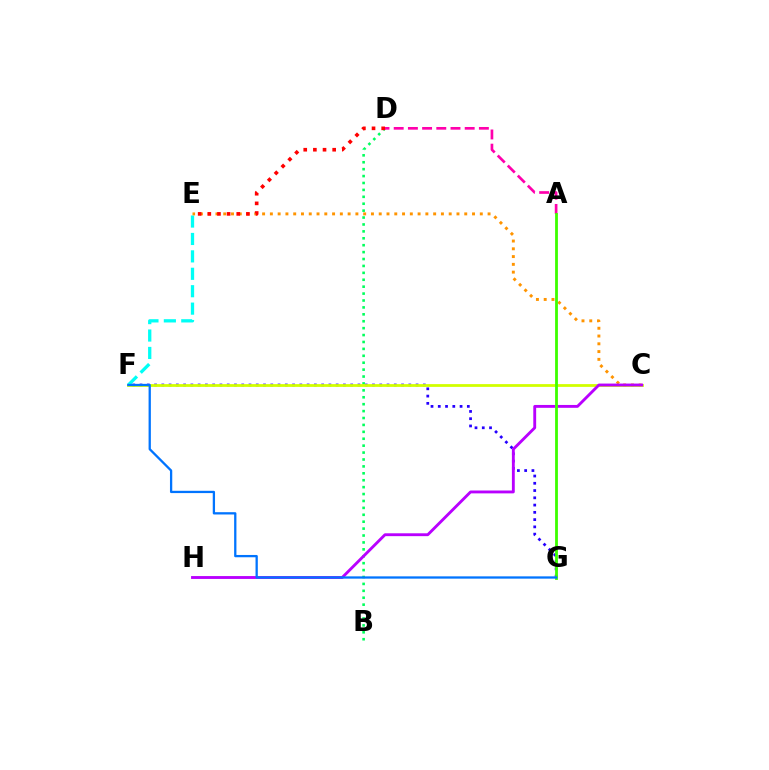{('E', 'F'): [{'color': '#00fff6', 'line_style': 'dashed', 'thickness': 2.37}], ('C', 'E'): [{'color': '#ff9400', 'line_style': 'dotted', 'thickness': 2.11}], ('F', 'G'): [{'color': '#2500ff', 'line_style': 'dotted', 'thickness': 1.97}, {'color': '#0074ff', 'line_style': 'solid', 'thickness': 1.65}], ('B', 'D'): [{'color': '#00ff5c', 'line_style': 'dotted', 'thickness': 1.88}], ('C', 'F'): [{'color': '#d1ff00', 'line_style': 'solid', 'thickness': 2.0}], ('C', 'H'): [{'color': '#b900ff', 'line_style': 'solid', 'thickness': 2.06}], ('D', 'E'): [{'color': '#ff0000', 'line_style': 'dotted', 'thickness': 2.62}], ('A', 'D'): [{'color': '#ff00ac', 'line_style': 'dashed', 'thickness': 1.93}], ('A', 'G'): [{'color': '#3dff00', 'line_style': 'solid', 'thickness': 2.02}]}